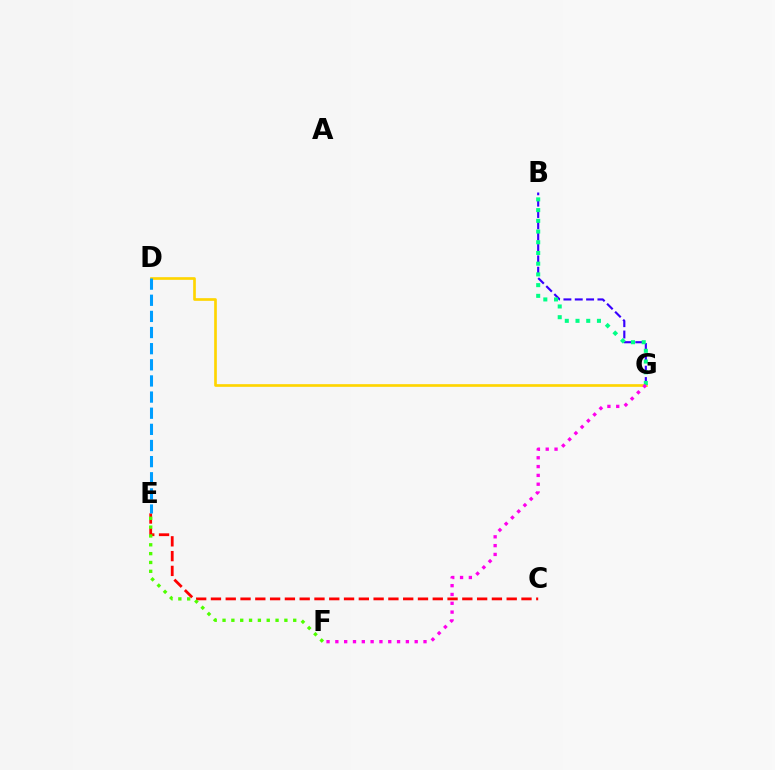{('C', 'E'): [{'color': '#ff0000', 'line_style': 'dashed', 'thickness': 2.01}], ('B', 'G'): [{'color': '#3700ff', 'line_style': 'dashed', 'thickness': 1.54}, {'color': '#00ff86', 'line_style': 'dotted', 'thickness': 2.91}], ('D', 'G'): [{'color': '#ffd500', 'line_style': 'solid', 'thickness': 1.93}], ('D', 'E'): [{'color': '#009eff', 'line_style': 'dashed', 'thickness': 2.19}], ('E', 'F'): [{'color': '#4fff00', 'line_style': 'dotted', 'thickness': 2.4}], ('F', 'G'): [{'color': '#ff00ed', 'line_style': 'dotted', 'thickness': 2.39}]}